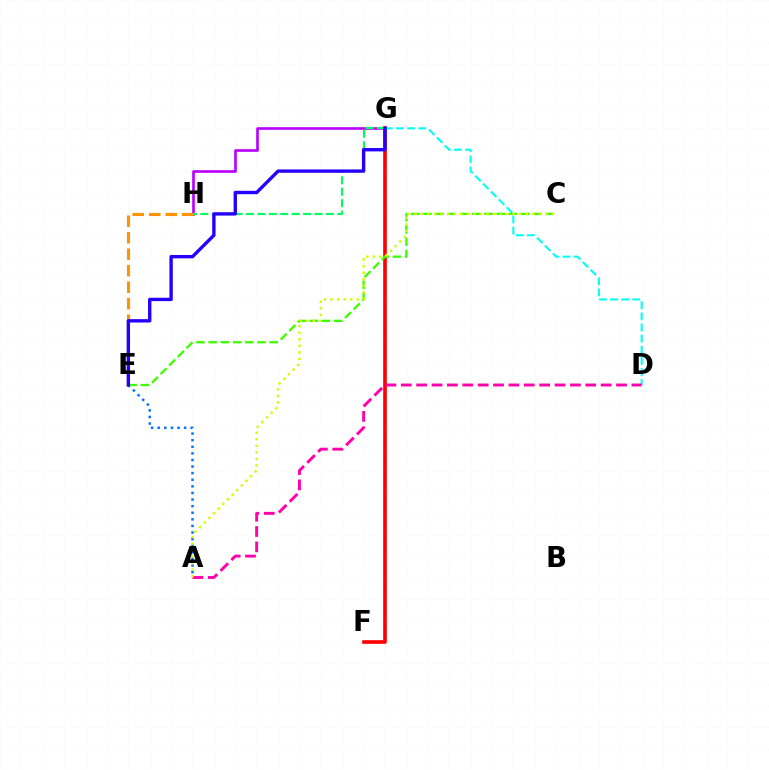{('G', 'H'): [{'color': '#b900ff', 'line_style': 'solid', 'thickness': 1.91}, {'color': '#00ff5c', 'line_style': 'dashed', 'thickness': 1.55}], ('F', 'G'): [{'color': '#ff0000', 'line_style': 'solid', 'thickness': 2.62}], ('D', 'G'): [{'color': '#00fff6', 'line_style': 'dashed', 'thickness': 1.51}], ('A', 'E'): [{'color': '#0074ff', 'line_style': 'dotted', 'thickness': 1.79}], ('C', 'E'): [{'color': '#3dff00', 'line_style': 'dashed', 'thickness': 1.66}], ('A', 'D'): [{'color': '#ff00ac', 'line_style': 'dashed', 'thickness': 2.09}], ('E', 'H'): [{'color': '#ff9400', 'line_style': 'dashed', 'thickness': 2.24}], ('E', 'G'): [{'color': '#2500ff', 'line_style': 'solid', 'thickness': 2.43}], ('A', 'C'): [{'color': '#d1ff00', 'line_style': 'dotted', 'thickness': 1.78}]}